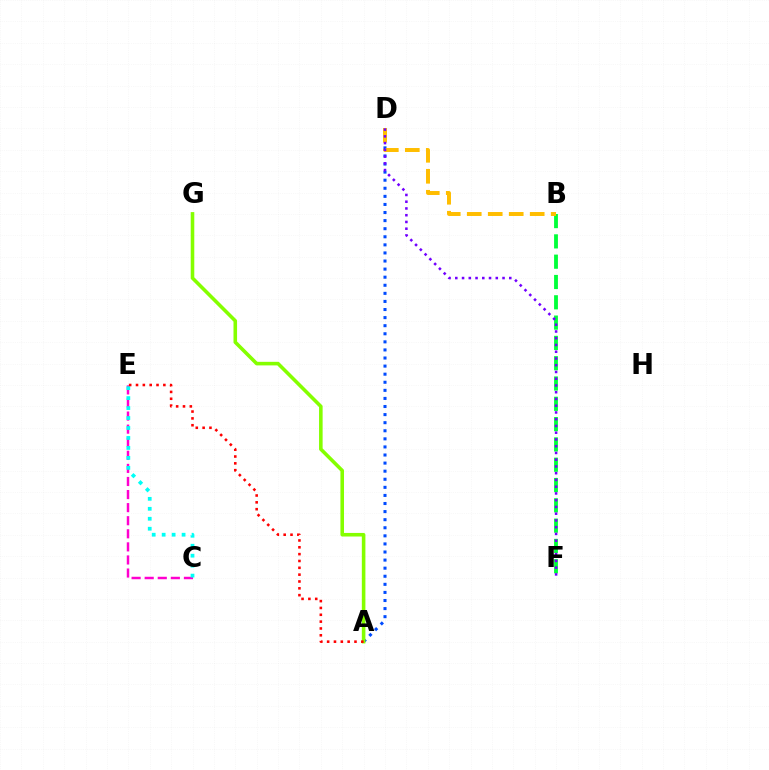{('A', 'D'): [{'color': '#004bff', 'line_style': 'dotted', 'thickness': 2.2}], ('B', 'F'): [{'color': '#00ff39', 'line_style': 'dashed', 'thickness': 2.76}], ('A', 'G'): [{'color': '#84ff00', 'line_style': 'solid', 'thickness': 2.57}], ('C', 'E'): [{'color': '#ff00cf', 'line_style': 'dashed', 'thickness': 1.78}, {'color': '#00fff6', 'line_style': 'dotted', 'thickness': 2.71}], ('B', 'D'): [{'color': '#ffbd00', 'line_style': 'dashed', 'thickness': 2.85}], ('D', 'F'): [{'color': '#7200ff', 'line_style': 'dotted', 'thickness': 1.83}], ('A', 'E'): [{'color': '#ff0000', 'line_style': 'dotted', 'thickness': 1.86}]}